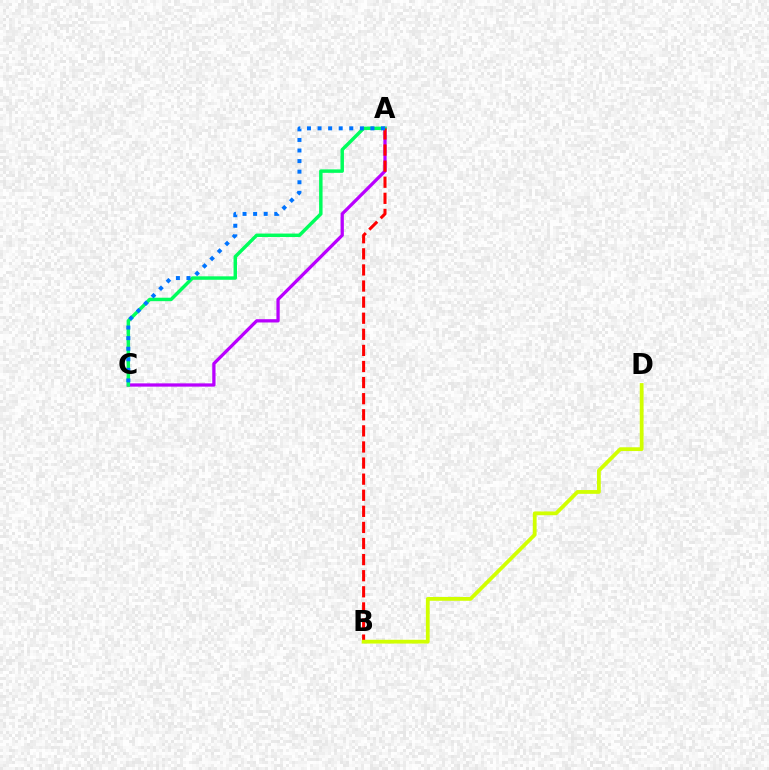{('A', 'C'): [{'color': '#b900ff', 'line_style': 'solid', 'thickness': 2.35}, {'color': '#00ff5c', 'line_style': 'solid', 'thickness': 2.49}, {'color': '#0074ff', 'line_style': 'dotted', 'thickness': 2.87}], ('A', 'B'): [{'color': '#ff0000', 'line_style': 'dashed', 'thickness': 2.19}], ('B', 'D'): [{'color': '#d1ff00', 'line_style': 'solid', 'thickness': 2.72}]}